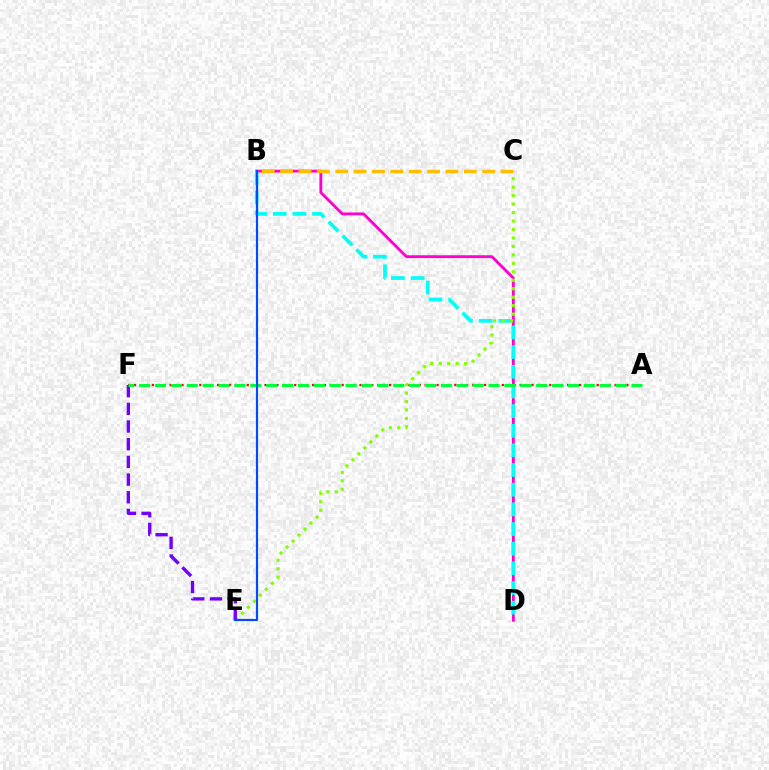{('A', 'F'): [{'color': '#ff0000', 'line_style': 'dotted', 'thickness': 1.61}, {'color': '#00ff39', 'line_style': 'dashed', 'thickness': 2.16}], ('B', 'D'): [{'color': '#ff00cf', 'line_style': 'solid', 'thickness': 2.04}, {'color': '#00fff6', 'line_style': 'dashed', 'thickness': 2.67}], ('C', 'E'): [{'color': '#84ff00', 'line_style': 'dotted', 'thickness': 2.3}], ('B', 'C'): [{'color': '#ffbd00', 'line_style': 'dashed', 'thickness': 2.5}], ('E', 'F'): [{'color': '#7200ff', 'line_style': 'dashed', 'thickness': 2.4}], ('B', 'E'): [{'color': '#004bff', 'line_style': 'solid', 'thickness': 1.56}]}